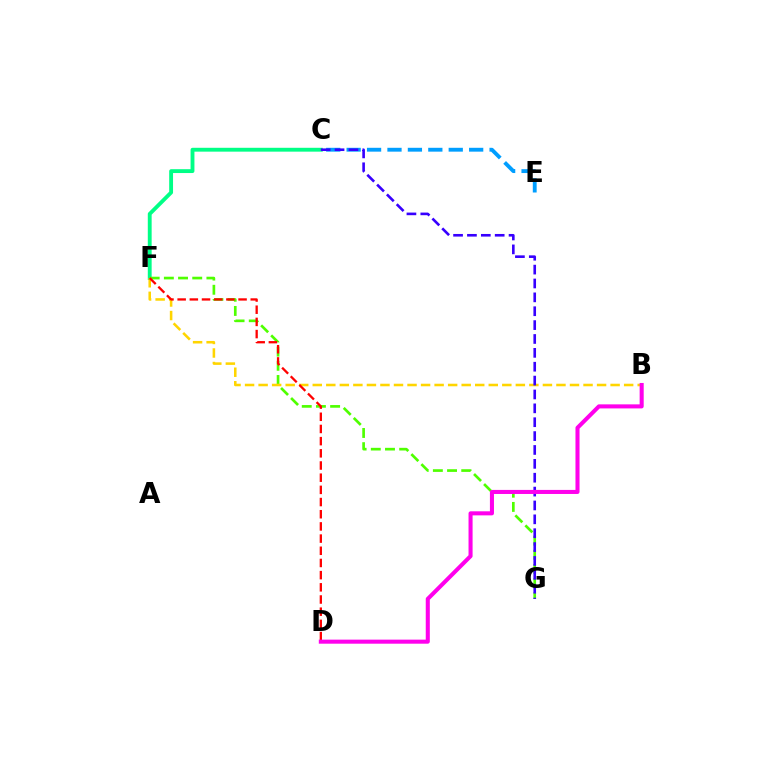{('C', 'F'): [{'color': '#00ff86', 'line_style': 'solid', 'thickness': 2.78}], ('F', 'G'): [{'color': '#4fff00', 'line_style': 'dashed', 'thickness': 1.93}], ('B', 'F'): [{'color': '#ffd500', 'line_style': 'dashed', 'thickness': 1.84}], ('C', 'E'): [{'color': '#009eff', 'line_style': 'dashed', 'thickness': 2.77}], ('C', 'G'): [{'color': '#3700ff', 'line_style': 'dashed', 'thickness': 1.88}], ('D', 'F'): [{'color': '#ff0000', 'line_style': 'dashed', 'thickness': 1.65}], ('B', 'D'): [{'color': '#ff00ed', 'line_style': 'solid', 'thickness': 2.92}]}